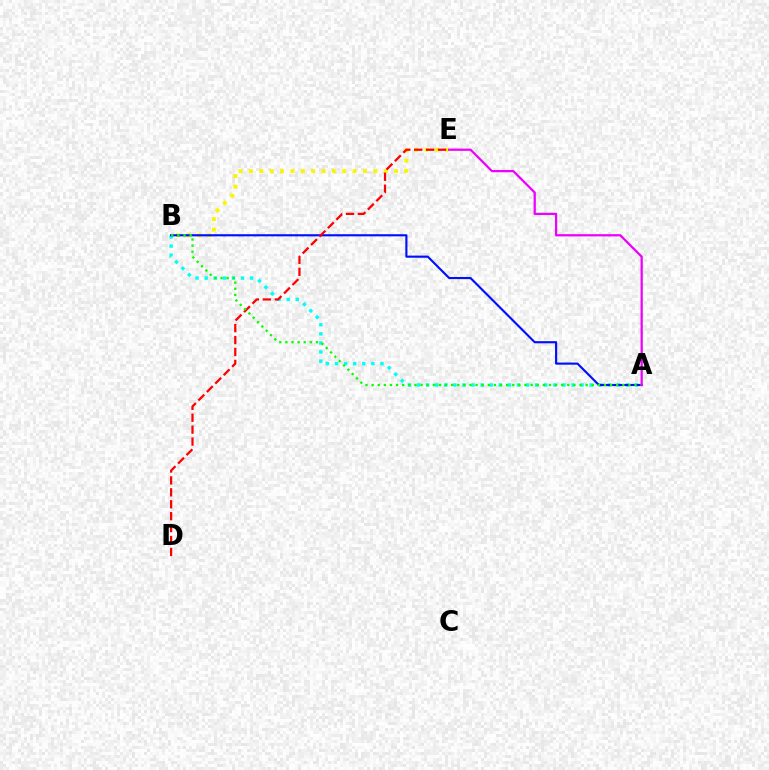{('B', 'E'): [{'color': '#fcf500', 'line_style': 'dotted', 'thickness': 2.82}], ('A', 'B'): [{'color': '#00fff6', 'line_style': 'dotted', 'thickness': 2.47}, {'color': '#0010ff', 'line_style': 'solid', 'thickness': 1.54}, {'color': '#08ff00', 'line_style': 'dotted', 'thickness': 1.66}], ('D', 'E'): [{'color': '#ff0000', 'line_style': 'dashed', 'thickness': 1.62}], ('A', 'E'): [{'color': '#ee00ff', 'line_style': 'solid', 'thickness': 1.62}]}